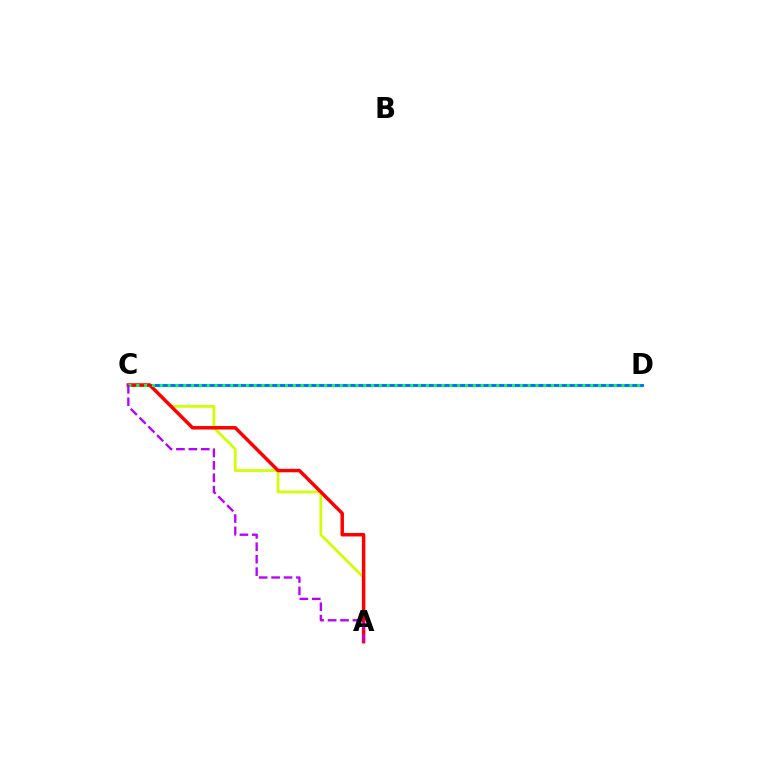{('C', 'D'): [{'color': '#0074ff', 'line_style': 'solid', 'thickness': 2.13}, {'color': '#00ff5c', 'line_style': 'dotted', 'thickness': 2.13}], ('A', 'C'): [{'color': '#d1ff00', 'line_style': 'solid', 'thickness': 1.97}, {'color': '#ff0000', 'line_style': 'solid', 'thickness': 2.5}, {'color': '#b900ff', 'line_style': 'dashed', 'thickness': 1.69}]}